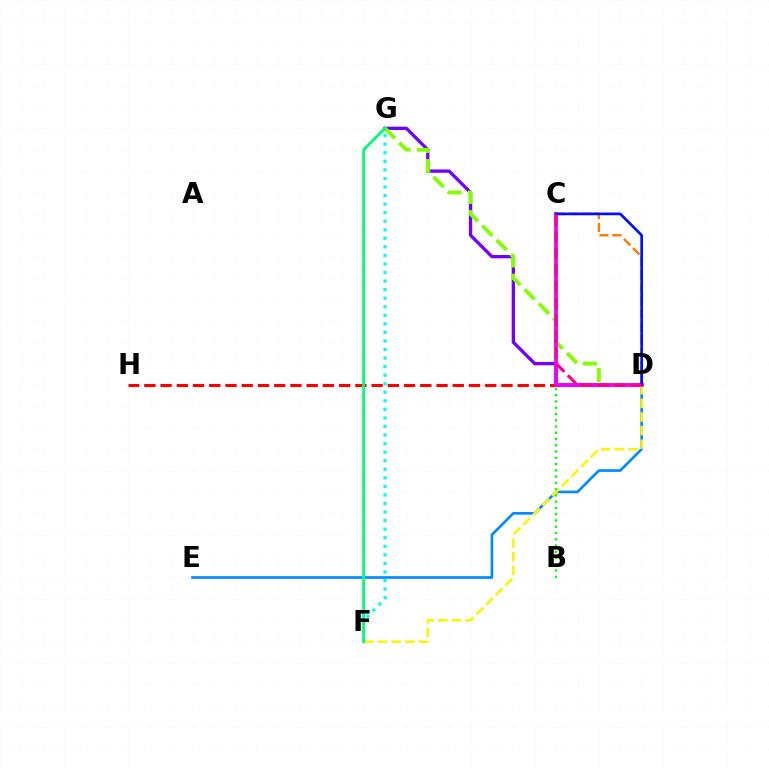{('D', 'G'): [{'color': '#7200ff', 'line_style': 'solid', 'thickness': 2.38}, {'color': '#84ff00', 'line_style': 'dashed', 'thickness': 2.76}], ('B', 'C'): [{'color': '#08ff00', 'line_style': 'dotted', 'thickness': 1.7}], ('D', 'E'): [{'color': '#008cff', 'line_style': 'solid', 'thickness': 1.92}], ('D', 'H'): [{'color': '#ff0000', 'line_style': 'dashed', 'thickness': 2.21}], ('F', 'G'): [{'color': '#00fff6', 'line_style': 'dotted', 'thickness': 2.32}, {'color': '#00ff74', 'line_style': 'solid', 'thickness': 2.05}], ('C', 'D'): [{'color': '#ee00ff', 'line_style': 'solid', 'thickness': 2.67}, {'color': '#ff7c00', 'line_style': 'dashed', 'thickness': 1.76}, {'color': '#0010ff', 'line_style': 'solid', 'thickness': 1.95}, {'color': '#ff0094', 'line_style': 'dashed', 'thickness': 2.25}], ('D', 'F'): [{'color': '#fcf500', 'line_style': 'dashed', 'thickness': 1.85}]}